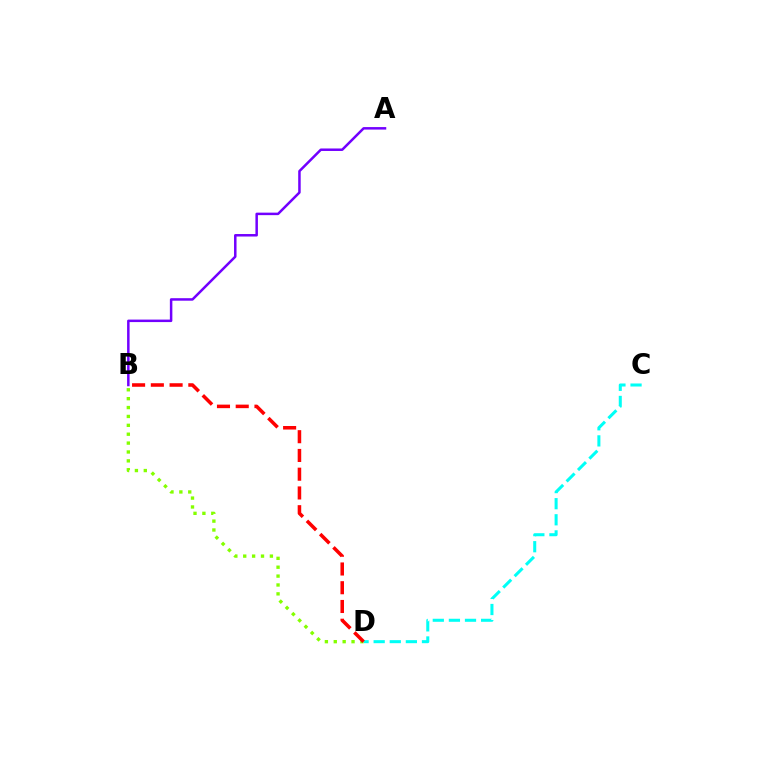{('C', 'D'): [{'color': '#00fff6', 'line_style': 'dashed', 'thickness': 2.19}], ('B', 'D'): [{'color': '#84ff00', 'line_style': 'dotted', 'thickness': 2.41}, {'color': '#ff0000', 'line_style': 'dashed', 'thickness': 2.55}], ('A', 'B'): [{'color': '#7200ff', 'line_style': 'solid', 'thickness': 1.8}]}